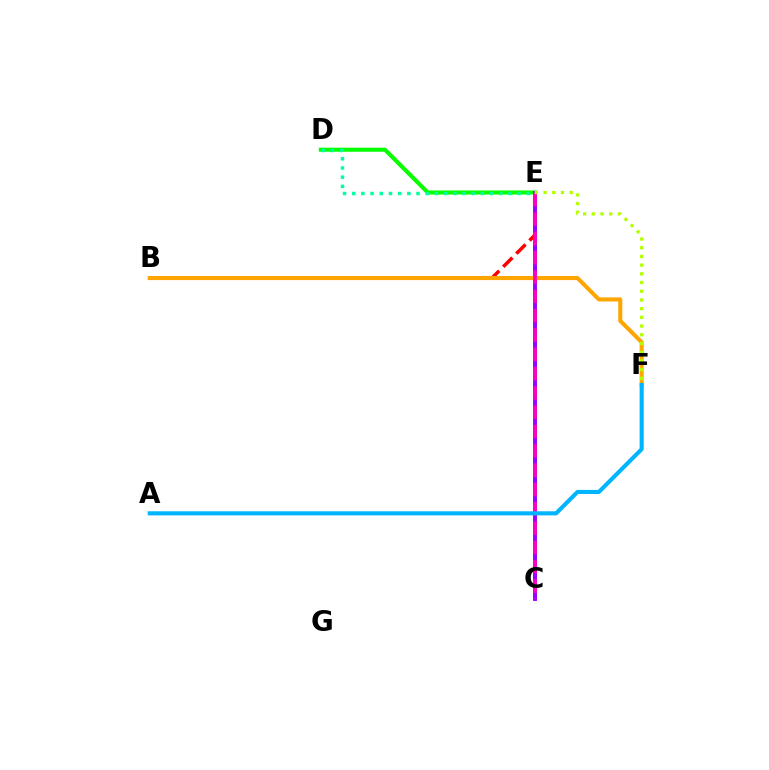{('C', 'E'): [{'color': '#0010ff', 'line_style': 'dotted', 'thickness': 2.87}, {'color': '#9b00ff', 'line_style': 'solid', 'thickness': 2.81}, {'color': '#ff00bd', 'line_style': 'dashed', 'thickness': 2.62}], ('D', 'E'): [{'color': '#08ff00', 'line_style': 'solid', 'thickness': 2.94}, {'color': '#00ff9d', 'line_style': 'dotted', 'thickness': 2.5}], ('B', 'E'): [{'color': '#ff0000', 'line_style': 'dashed', 'thickness': 2.53}], ('B', 'F'): [{'color': '#ffa500', 'line_style': 'solid', 'thickness': 2.92}], ('A', 'F'): [{'color': '#00b5ff', 'line_style': 'solid', 'thickness': 2.95}], ('E', 'F'): [{'color': '#b3ff00', 'line_style': 'dotted', 'thickness': 2.37}]}